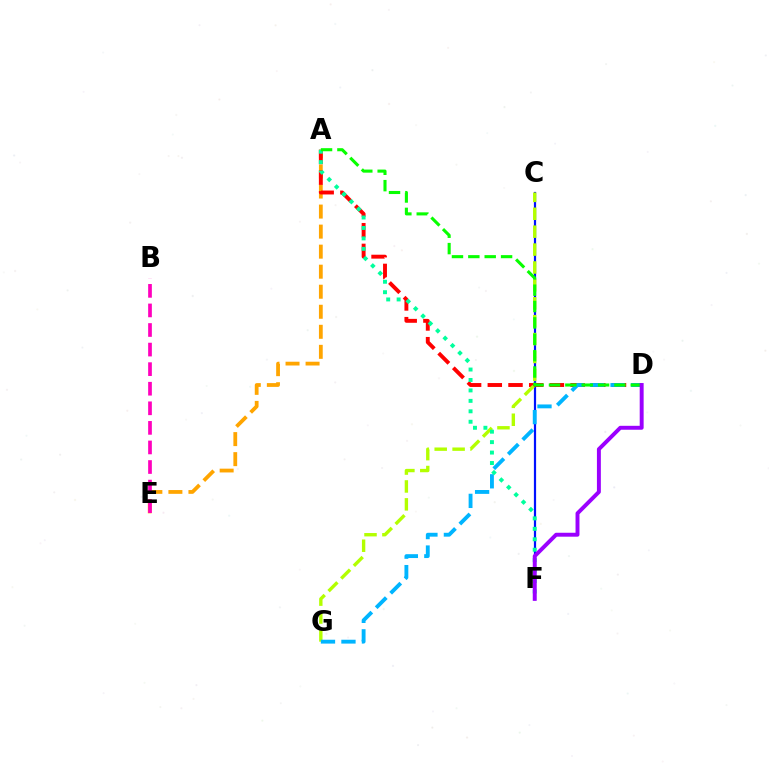{('C', 'F'): [{'color': '#0010ff', 'line_style': 'solid', 'thickness': 1.59}], ('A', 'E'): [{'color': '#ffa500', 'line_style': 'dashed', 'thickness': 2.72}], ('A', 'D'): [{'color': '#ff0000', 'line_style': 'dashed', 'thickness': 2.81}, {'color': '#08ff00', 'line_style': 'dashed', 'thickness': 2.22}], ('C', 'G'): [{'color': '#b3ff00', 'line_style': 'dashed', 'thickness': 2.43}], ('D', 'G'): [{'color': '#00b5ff', 'line_style': 'dashed', 'thickness': 2.78}], ('A', 'F'): [{'color': '#00ff9d', 'line_style': 'dotted', 'thickness': 2.84}], ('B', 'E'): [{'color': '#ff00bd', 'line_style': 'dashed', 'thickness': 2.66}], ('D', 'F'): [{'color': '#9b00ff', 'line_style': 'solid', 'thickness': 2.83}]}